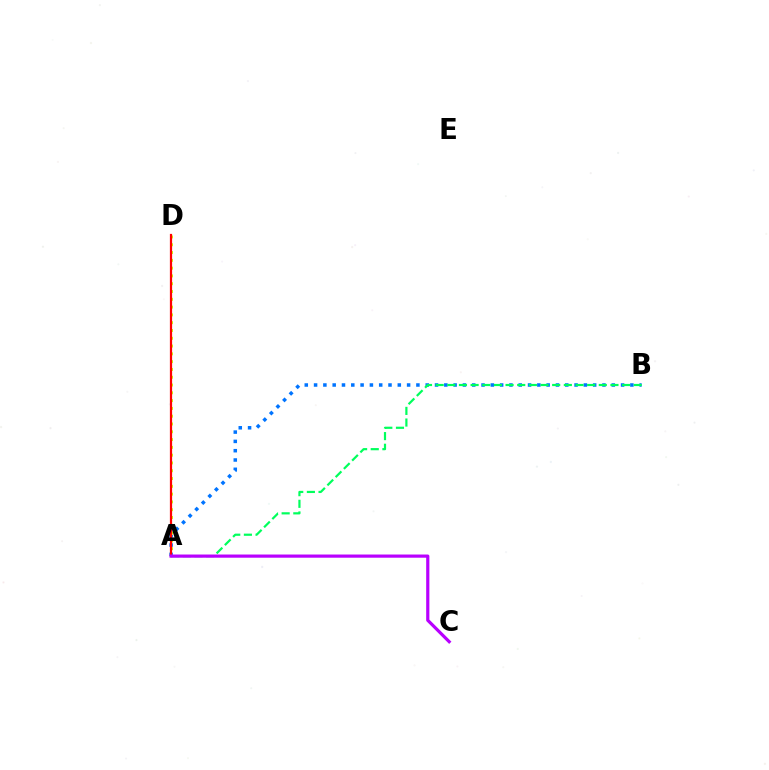{('A', 'B'): [{'color': '#0074ff', 'line_style': 'dotted', 'thickness': 2.53}, {'color': '#00ff5c', 'line_style': 'dashed', 'thickness': 1.58}], ('A', 'D'): [{'color': '#d1ff00', 'line_style': 'dotted', 'thickness': 2.12}, {'color': '#ff0000', 'line_style': 'solid', 'thickness': 1.6}], ('A', 'C'): [{'color': '#b900ff', 'line_style': 'solid', 'thickness': 2.3}]}